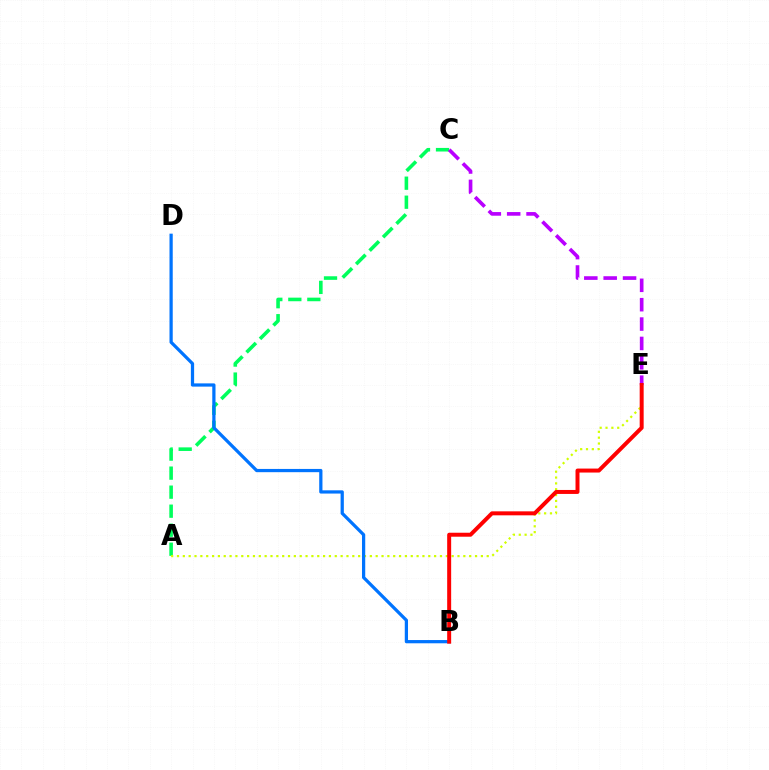{('A', 'C'): [{'color': '#00ff5c', 'line_style': 'dashed', 'thickness': 2.58}], ('A', 'E'): [{'color': '#d1ff00', 'line_style': 'dotted', 'thickness': 1.59}], ('C', 'E'): [{'color': '#b900ff', 'line_style': 'dashed', 'thickness': 2.63}], ('B', 'D'): [{'color': '#0074ff', 'line_style': 'solid', 'thickness': 2.33}], ('B', 'E'): [{'color': '#ff0000', 'line_style': 'solid', 'thickness': 2.86}]}